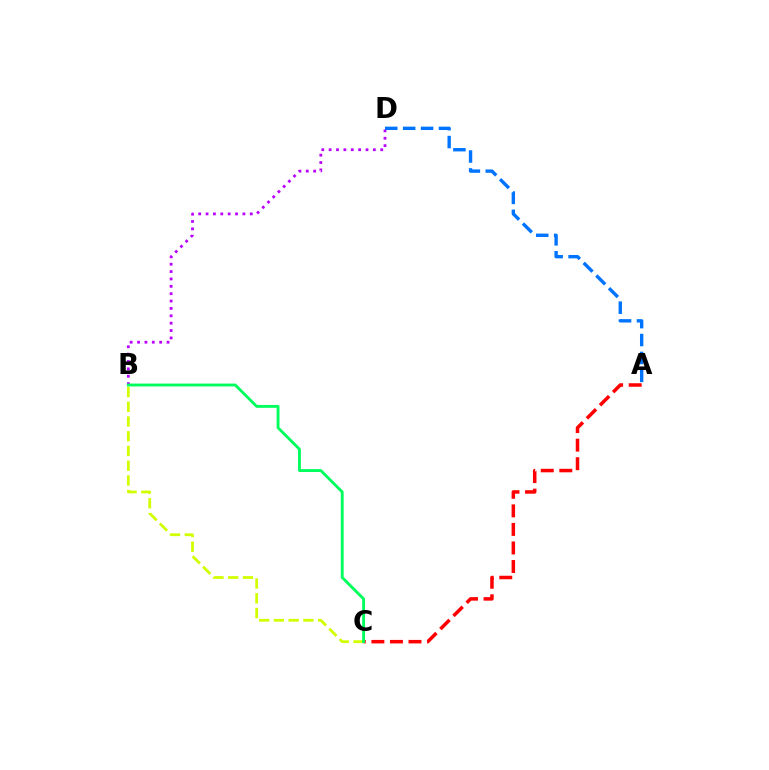{('B', 'D'): [{'color': '#b900ff', 'line_style': 'dotted', 'thickness': 2.0}], ('A', 'D'): [{'color': '#0074ff', 'line_style': 'dashed', 'thickness': 2.43}], ('B', 'C'): [{'color': '#d1ff00', 'line_style': 'dashed', 'thickness': 2.0}, {'color': '#00ff5c', 'line_style': 'solid', 'thickness': 2.06}], ('A', 'C'): [{'color': '#ff0000', 'line_style': 'dashed', 'thickness': 2.52}]}